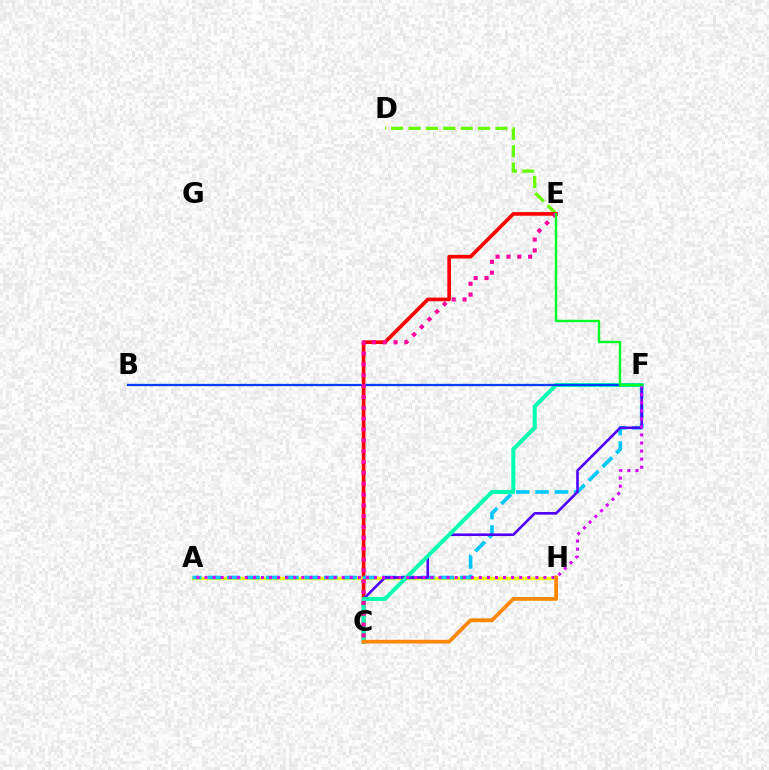{('D', 'E'): [{'color': '#66ff00', 'line_style': 'dashed', 'thickness': 2.36}], ('C', 'E'): [{'color': '#ff0000', 'line_style': 'solid', 'thickness': 2.64}, {'color': '#ff00a0', 'line_style': 'dotted', 'thickness': 2.94}], ('A', 'H'): [{'color': '#eeff00', 'line_style': 'solid', 'thickness': 2.42}], ('A', 'F'): [{'color': '#00c7ff', 'line_style': 'dashed', 'thickness': 2.64}, {'color': '#d600ff', 'line_style': 'dotted', 'thickness': 2.19}], ('C', 'F'): [{'color': '#4f00ff', 'line_style': 'solid', 'thickness': 1.87}, {'color': '#00ffaf', 'line_style': 'solid', 'thickness': 2.9}], ('B', 'F'): [{'color': '#003fff', 'line_style': 'solid', 'thickness': 1.63}], ('C', 'H'): [{'color': '#ff8800', 'line_style': 'solid', 'thickness': 2.72}], ('E', 'F'): [{'color': '#00ff27', 'line_style': 'solid', 'thickness': 1.74}]}